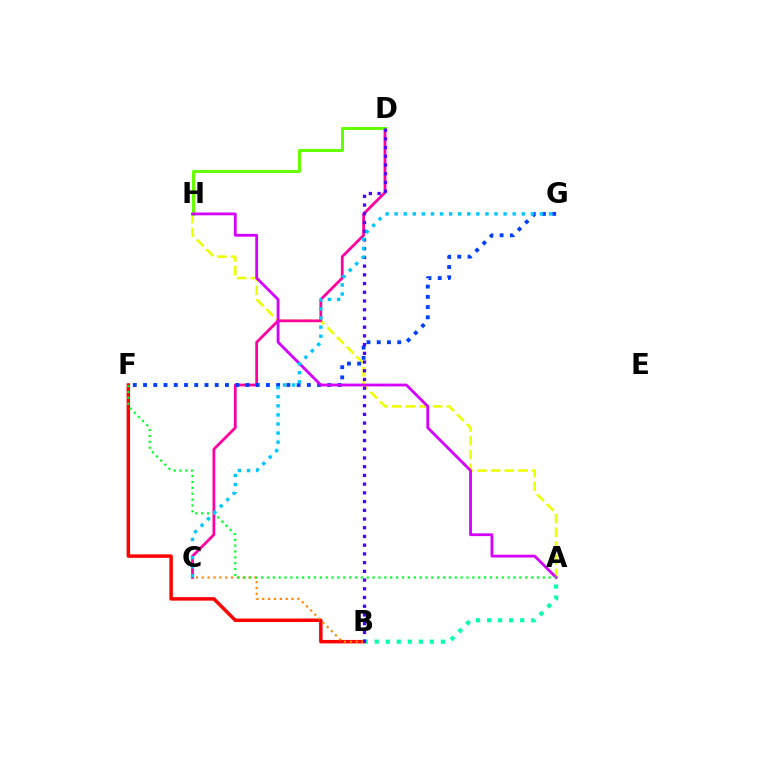{('A', 'H'): [{'color': '#eeff00', 'line_style': 'dashed', 'thickness': 1.86}, {'color': '#d600ff', 'line_style': 'solid', 'thickness': 2.02}], ('C', 'D'): [{'color': '#ff00a0', 'line_style': 'solid', 'thickness': 2.0}], ('A', 'B'): [{'color': '#00ffaf', 'line_style': 'dotted', 'thickness': 2.99}], ('B', 'F'): [{'color': '#ff0000', 'line_style': 'solid', 'thickness': 2.5}], ('D', 'H'): [{'color': '#66ff00', 'line_style': 'solid', 'thickness': 2.17}], ('B', 'C'): [{'color': '#ff8800', 'line_style': 'dotted', 'thickness': 1.59}], ('F', 'G'): [{'color': '#003fff', 'line_style': 'dotted', 'thickness': 2.78}], ('B', 'D'): [{'color': '#4f00ff', 'line_style': 'dotted', 'thickness': 2.37}], ('A', 'F'): [{'color': '#00ff27', 'line_style': 'dotted', 'thickness': 1.59}], ('C', 'G'): [{'color': '#00c7ff', 'line_style': 'dotted', 'thickness': 2.47}]}